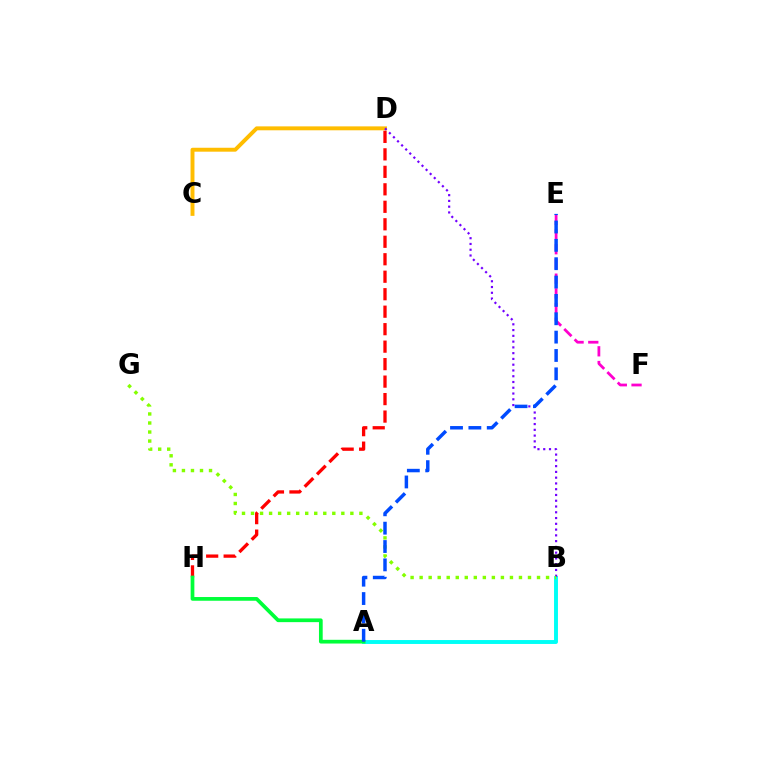{('A', 'B'): [{'color': '#00fff6', 'line_style': 'solid', 'thickness': 2.82}], ('C', 'D'): [{'color': '#ffbd00', 'line_style': 'solid', 'thickness': 2.83}], ('B', 'D'): [{'color': '#7200ff', 'line_style': 'dotted', 'thickness': 1.57}], ('D', 'H'): [{'color': '#ff0000', 'line_style': 'dashed', 'thickness': 2.37}], ('A', 'H'): [{'color': '#00ff39', 'line_style': 'solid', 'thickness': 2.68}], ('B', 'G'): [{'color': '#84ff00', 'line_style': 'dotted', 'thickness': 2.45}], ('E', 'F'): [{'color': '#ff00cf', 'line_style': 'dashed', 'thickness': 2.0}], ('A', 'E'): [{'color': '#004bff', 'line_style': 'dashed', 'thickness': 2.49}]}